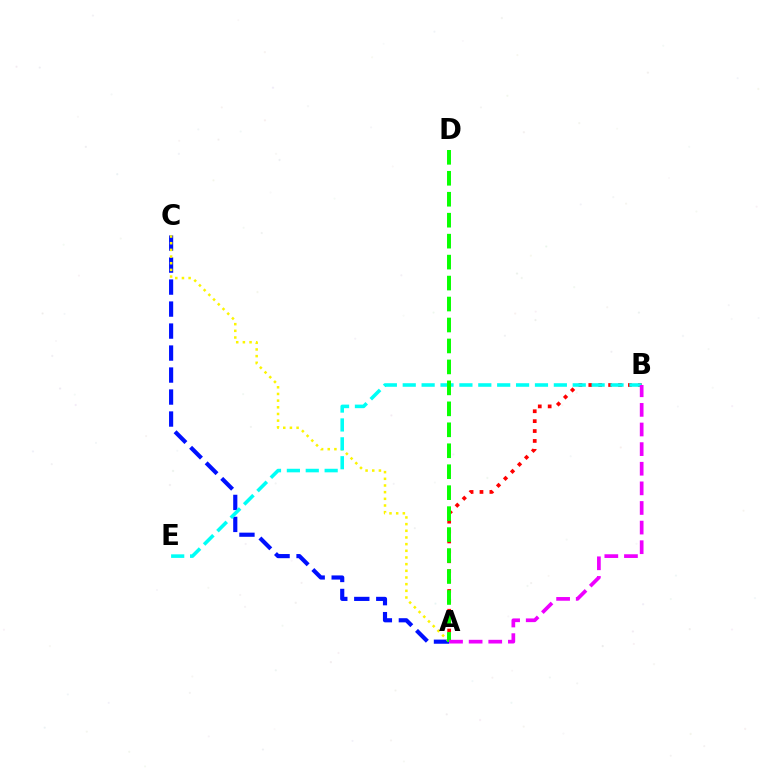{('A', 'C'): [{'color': '#0010ff', 'line_style': 'dashed', 'thickness': 2.99}, {'color': '#fcf500', 'line_style': 'dotted', 'thickness': 1.81}], ('A', 'B'): [{'color': '#ff0000', 'line_style': 'dotted', 'thickness': 2.69}, {'color': '#ee00ff', 'line_style': 'dashed', 'thickness': 2.67}], ('B', 'E'): [{'color': '#00fff6', 'line_style': 'dashed', 'thickness': 2.57}], ('A', 'D'): [{'color': '#08ff00', 'line_style': 'dashed', 'thickness': 2.85}]}